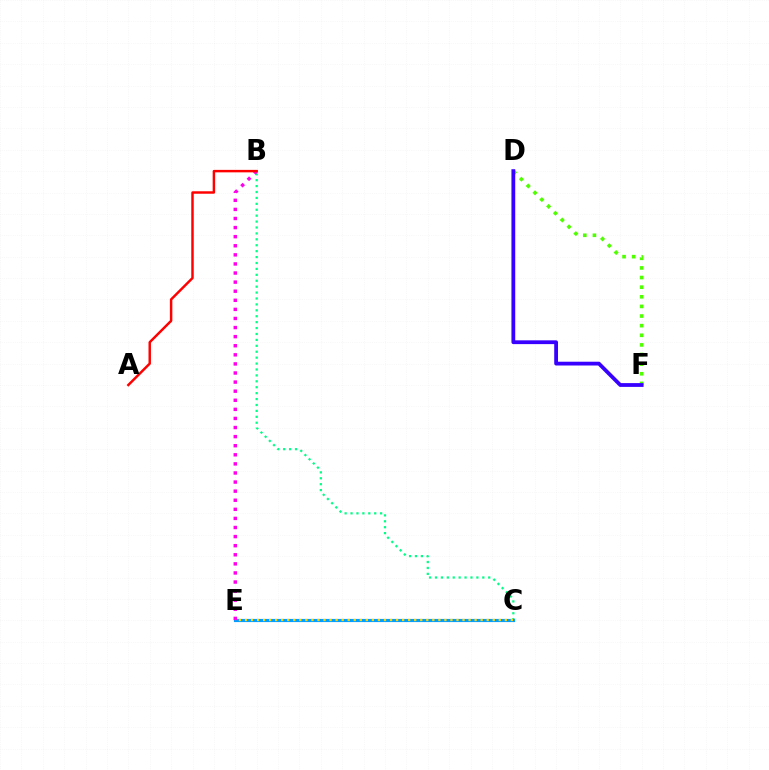{('B', 'C'): [{'color': '#00ff86', 'line_style': 'dotted', 'thickness': 1.61}], ('C', 'E'): [{'color': '#009eff', 'line_style': 'solid', 'thickness': 2.28}, {'color': '#ffd500', 'line_style': 'dotted', 'thickness': 1.64}], ('D', 'F'): [{'color': '#4fff00', 'line_style': 'dotted', 'thickness': 2.61}, {'color': '#3700ff', 'line_style': 'solid', 'thickness': 2.72}], ('B', 'E'): [{'color': '#ff00ed', 'line_style': 'dotted', 'thickness': 2.47}], ('A', 'B'): [{'color': '#ff0000', 'line_style': 'solid', 'thickness': 1.77}]}